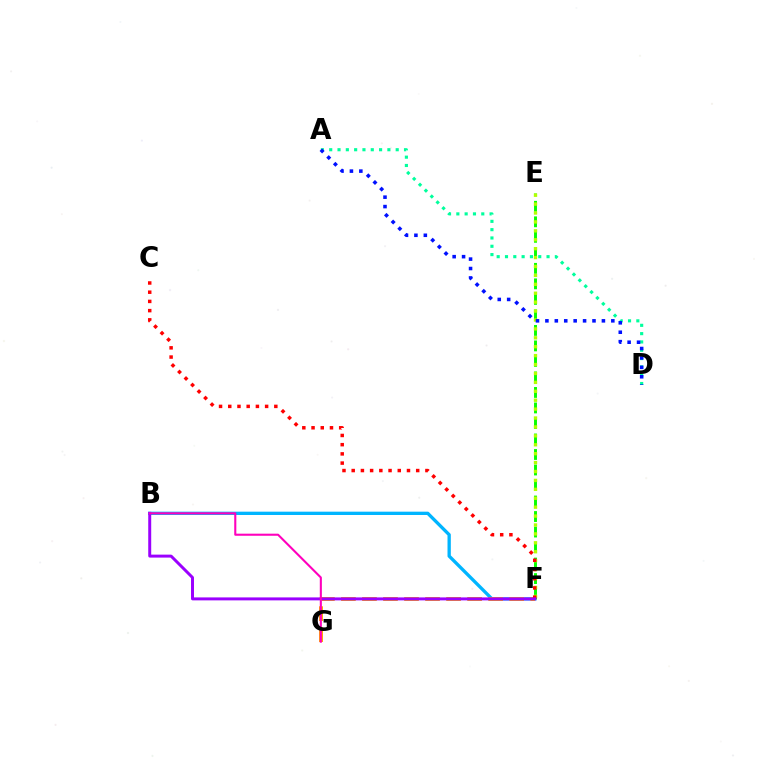{('A', 'D'): [{'color': '#00ff9d', 'line_style': 'dotted', 'thickness': 2.26}, {'color': '#0010ff', 'line_style': 'dotted', 'thickness': 2.56}], ('E', 'F'): [{'color': '#08ff00', 'line_style': 'dashed', 'thickness': 2.11}, {'color': '#b3ff00', 'line_style': 'dotted', 'thickness': 2.42}], ('B', 'F'): [{'color': '#00b5ff', 'line_style': 'solid', 'thickness': 2.39}, {'color': '#9b00ff', 'line_style': 'solid', 'thickness': 2.14}], ('F', 'G'): [{'color': '#ffa500', 'line_style': 'dashed', 'thickness': 2.86}], ('C', 'F'): [{'color': '#ff0000', 'line_style': 'dotted', 'thickness': 2.5}], ('B', 'G'): [{'color': '#ff00bd', 'line_style': 'solid', 'thickness': 1.51}]}